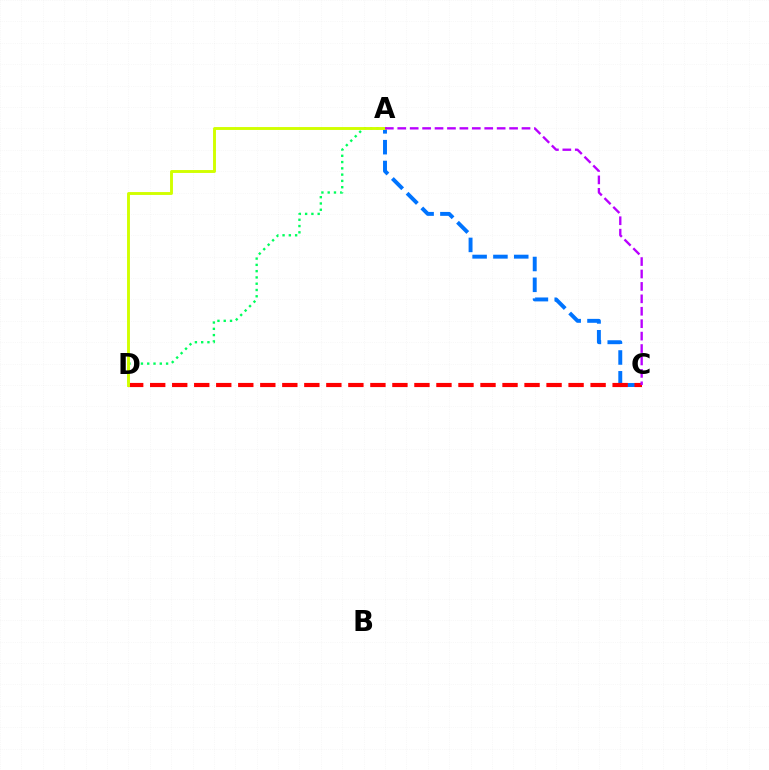{('A', 'C'): [{'color': '#0074ff', 'line_style': 'dashed', 'thickness': 2.83}, {'color': '#b900ff', 'line_style': 'dashed', 'thickness': 1.69}], ('A', 'D'): [{'color': '#00ff5c', 'line_style': 'dotted', 'thickness': 1.71}, {'color': '#d1ff00', 'line_style': 'solid', 'thickness': 2.09}], ('C', 'D'): [{'color': '#ff0000', 'line_style': 'dashed', 'thickness': 2.99}]}